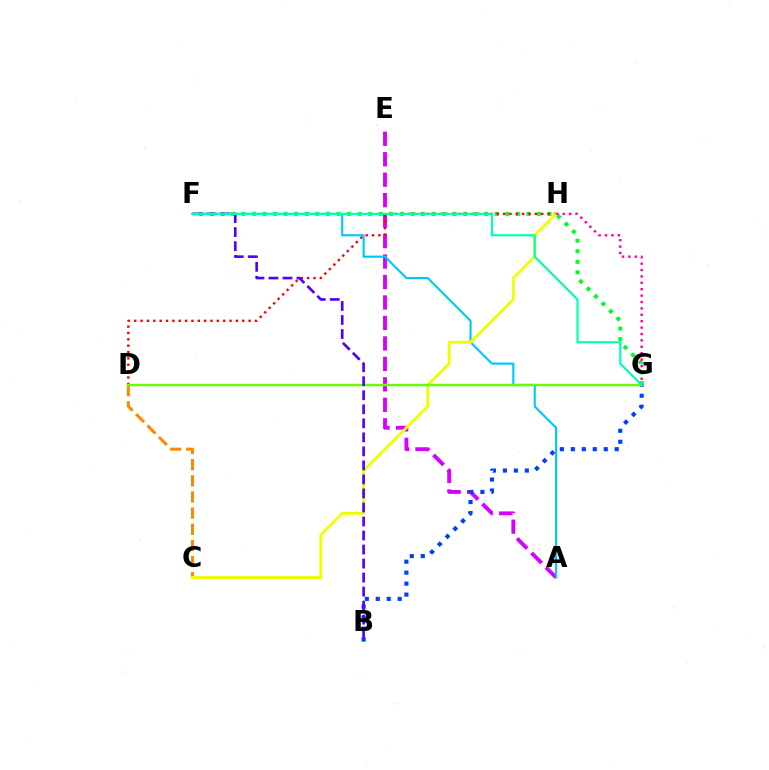{('F', 'G'): [{'color': '#00ff27', 'line_style': 'dotted', 'thickness': 2.87}, {'color': '#00ffaf', 'line_style': 'solid', 'thickness': 1.55}], ('C', 'D'): [{'color': '#ff8800', 'line_style': 'dashed', 'thickness': 2.2}], ('A', 'E'): [{'color': '#d600ff', 'line_style': 'dashed', 'thickness': 2.78}], ('D', 'H'): [{'color': '#ff0000', 'line_style': 'dotted', 'thickness': 1.73}], ('A', 'F'): [{'color': '#00c7ff', 'line_style': 'solid', 'thickness': 1.54}], ('B', 'G'): [{'color': '#003fff', 'line_style': 'dotted', 'thickness': 2.98}], ('C', 'H'): [{'color': '#eeff00', 'line_style': 'solid', 'thickness': 2.05}], ('D', 'G'): [{'color': '#66ff00', 'line_style': 'solid', 'thickness': 1.75}], ('B', 'F'): [{'color': '#4f00ff', 'line_style': 'dashed', 'thickness': 1.91}], ('G', 'H'): [{'color': '#ff00a0', 'line_style': 'dotted', 'thickness': 1.74}]}